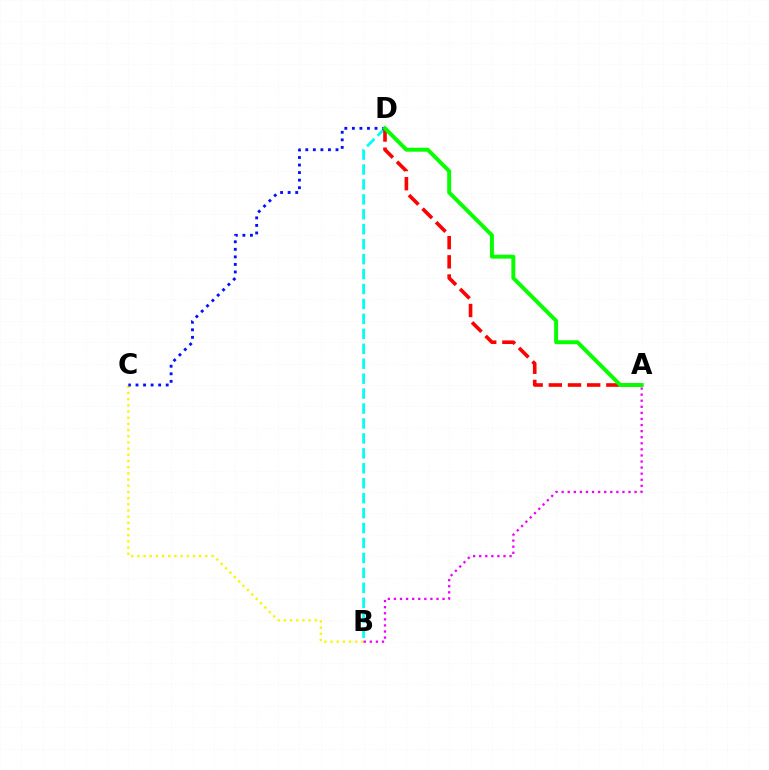{('B', 'C'): [{'color': '#fcf500', 'line_style': 'dotted', 'thickness': 1.68}], ('B', 'D'): [{'color': '#00fff6', 'line_style': 'dashed', 'thickness': 2.03}], ('A', 'D'): [{'color': '#ff0000', 'line_style': 'dashed', 'thickness': 2.6}, {'color': '#08ff00', 'line_style': 'solid', 'thickness': 2.84}], ('A', 'B'): [{'color': '#ee00ff', 'line_style': 'dotted', 'thickness': 1.65}], ('C', 'D'): [{'color': '#0010ff', 'line_style': 'dotted', 'thickness': 2.05}]}